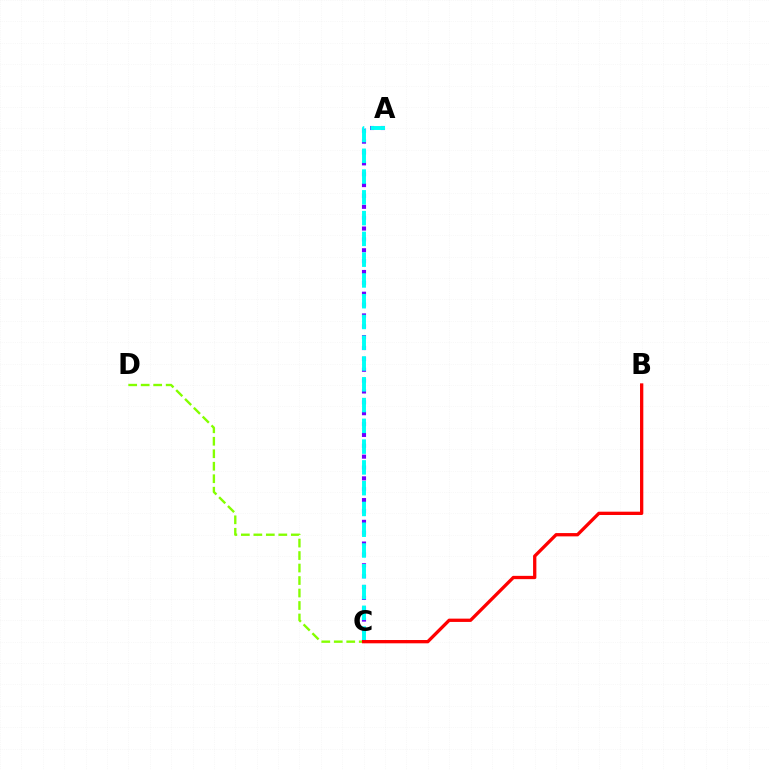{('A', 'C'): [{'color': '#7200ff', 'line_style': 'dotted', 'thickness': 2.95}, {'color': '#00fff6', 'line_style': 'dashed', 'thickness': 2.82}], ('C', 'D'): [{'color': '#84ff00', 'line_style': 'dashed', 'thickness': 1.7}], ('B', 'C'): [{'color': '#ff0000', 'line_style': 'solid', 'thickness': 2.38}]}